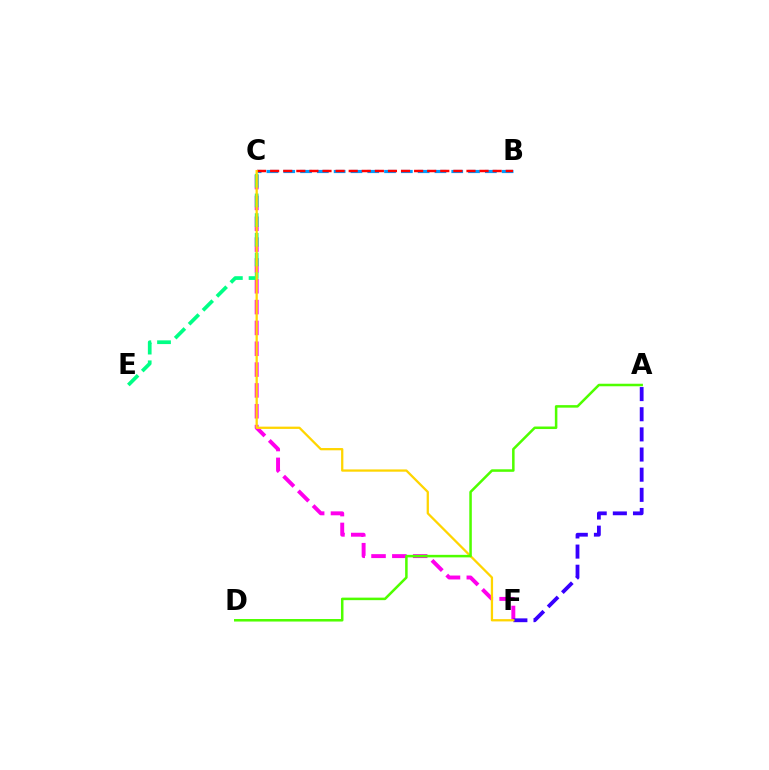{('C', 'F'): [{'color': '#ff00ed', 'line_style': 'dashed', 'thickness': 2.83}, {'color': '#ffd500', 'line_style': 'solid', 'thickness': 1.63}], ('A', 'F'): [{'color': '#3700ff', 'line_style': 'dashed', 'thickness': 2.74}], ('B', 'C'): [{'color': '#009eff', 'line_style': 'dashed', 'thickness': 2.28}, {'color': '#ff0000', 'line_style': 'dashed', 'thickness': 1.78}], ('C', 'E'): [{'color': '#00ff86', 'line_style': 'dashed', 'thickness': 2.67}], ('A', 'D'): [{'color': '#4fff00', 'line_style': 'solid', 'thickness': 1.82}]}